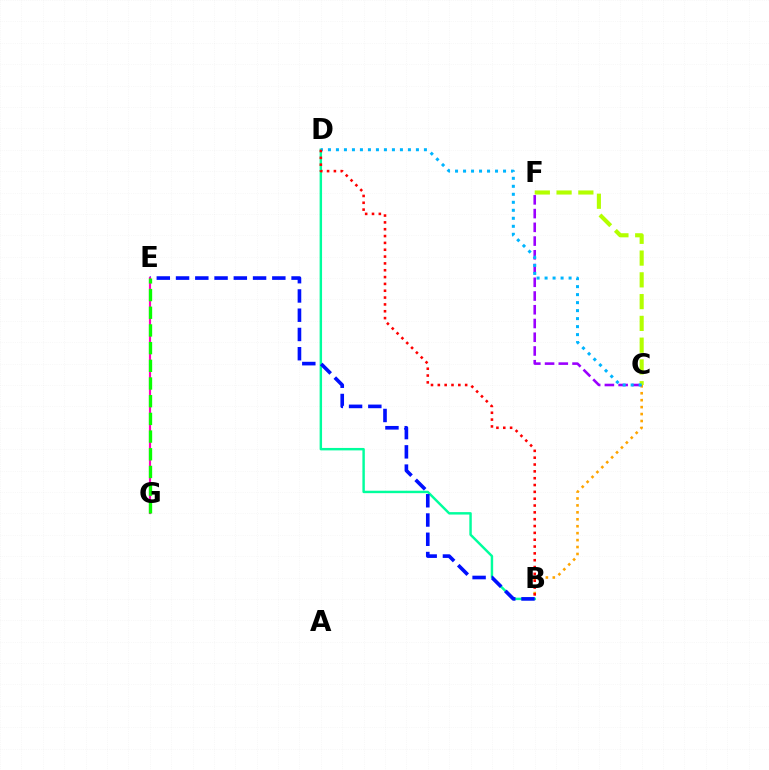{('B', 'C'): [{'color': '#ffa500', 'line_style': 'dotted', 'thickness': 1.88}], ('C', 'F'): [{'color': '#9b00ff', 'line_style': 'dashed', 'thickness': 1.87}, {'color': '#b3ff00', 'line_style': 'dashed', 'thickness': 2.96}], ('B', 'D'): [{'color': '#00ff9d', 'line_style': 'solid', 'thickness': 1.76}, {'color': '#ff0000', 'line_style': 'dotted', 'thickness': 1.86}], ('C', 'D'): [{'color': '#00b5ff', 'line_style': 'dotted', 'thickness': 2.17}], ('B', 'E'): [{'color': '#0010ff', 'line_style': 'dashed', 'thickness': 2.62}], ('E', 'G'): [{'color': '#ff00bd', 'line_style': 'solid', 'thickness': 1.56}, {'color': '#08ff00', 'line_style': 'dashed', 'thickness': 2.4}]}